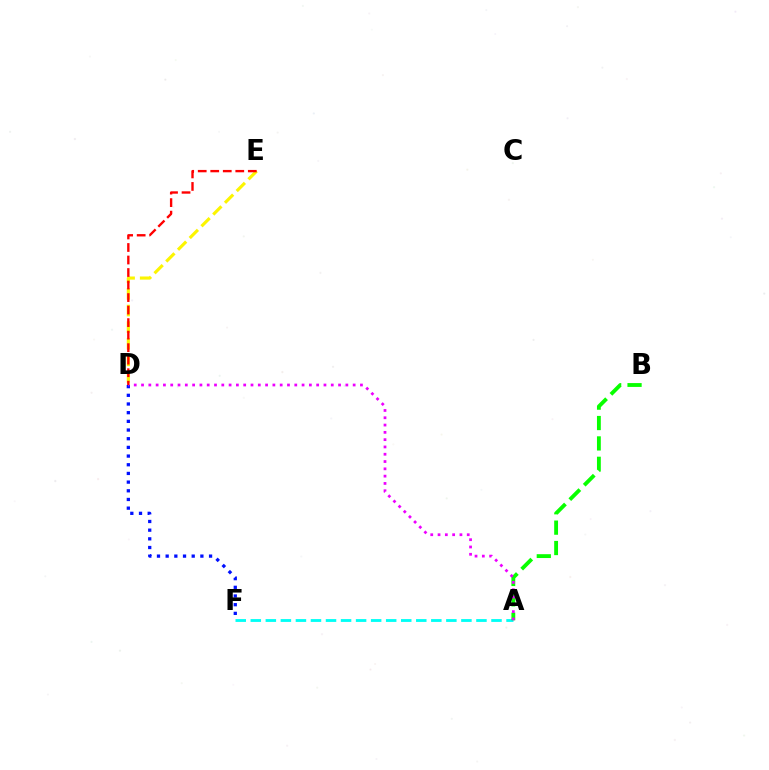{('D', 'E'): [{'color': '#fcf500', 'line_style': 'dashed', 'thickness': 2.26}, {'color': '#ff0000', 'line_style': 'dashed', 'thickness': 1.7}], ('D', 'F'): [{'color': '#0010ff', 'line_style': 'dotted', 'thickness': 2.36}], ('A', 'F'): [{'color': '#00fff6', 'line_style': 'dashed', 'thickness': 2.04}], ('A', 'B'): [{'color': '#08ff00', 'line_style': 'dashed', 'thickness': 2.77}], ('A', 'D'): [{'color': '#ee00ff', 'line_style': 'dotted', 'thickness': 1.98}]}